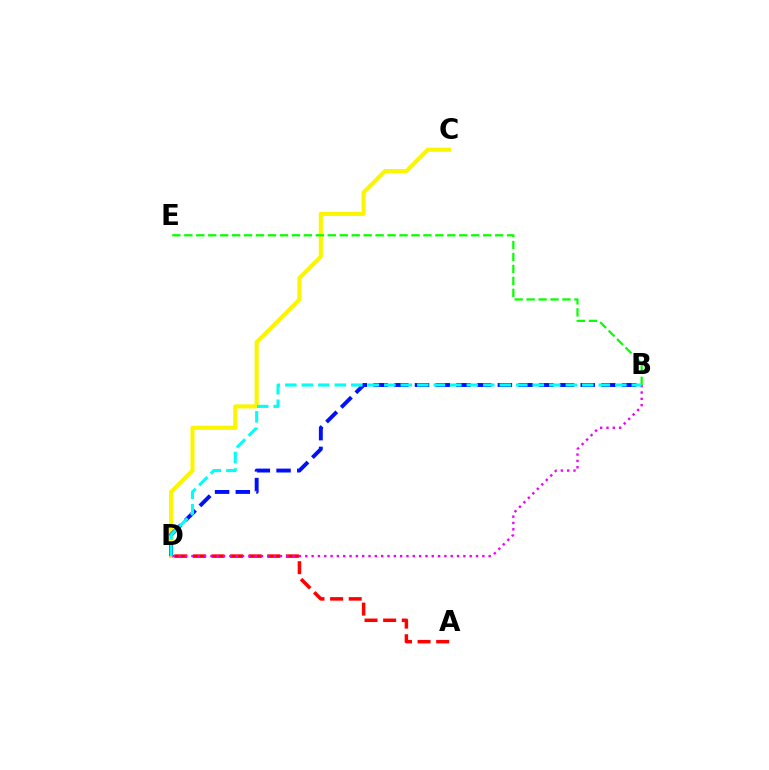{('C', 'D'): [{'color': '#fcf500', 'line_style': 'solid', 'thickness': 2.95}], ('B', 'D'): [{'color': '#0010ff', 'line_style': 'dashed', 'thickness': 2.81}, {'color': '#ee00ff', 'line_style': 'dotted', 'thickness': 1.72}, {'color': '#00fff6', 'line_style': 'dashed', 'thickness': 2.24}], ('A', 'D'): [{'color': '#ff0000', 'line_style': 'dashed', 'thickness': 2.53}], ('B', 'E'): [{'color': '#08ff00', 'line_style': 'dashed', 'thickness': 1.62}]}